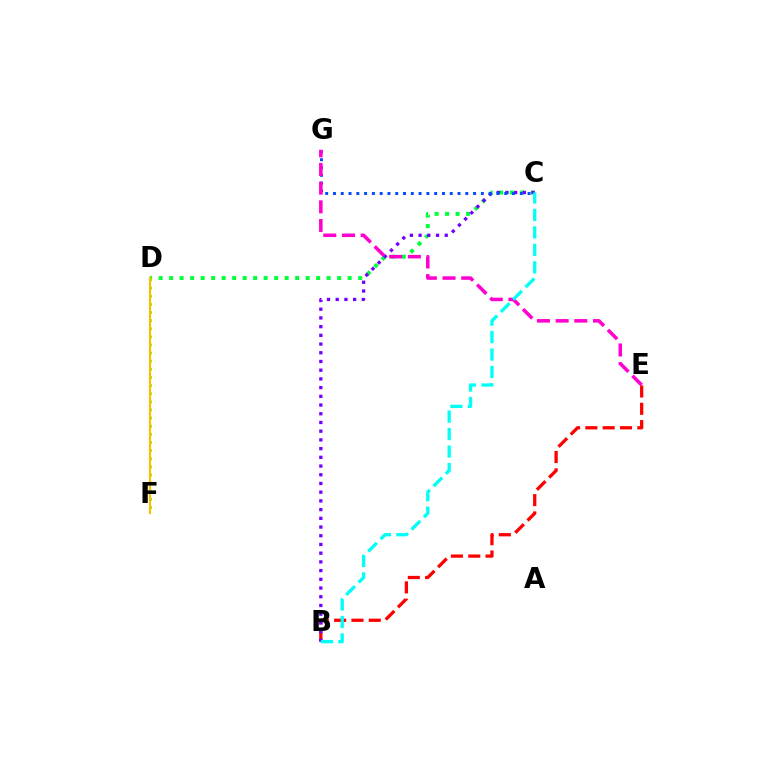{('C', 'D'): [{'color': '#00ff39', 'line_style': 'dotted', 'thickness': 2.85}], ('B', 'E'): [{'color': '#ff0000', 'line_style': 'dashed', 'thickness': 2.35}], ('D', 'F'): [{'color': '#84ff00', 'line_style': 'dotted', 'thickness': 2.21}, {'color': '#ffbd00', 'line_style': 'solid', 'thickness': 1.52}], ('B', 'C'): [{'color': '#7200ff', 'line_style': 'dotted', 'thickness': 2.37}, {'color': '#00fff6', 'line_style': 'dashed', 'thickness': 2.37}], ('C', 'G'): [{'color': '#004bff', 'line_style': 'dotted', 'thickness': 2.12}], ('E', 'G'): [{'color': '#ff00cf', 'line_style': 'dashed', 'thickness': 2.54}]}